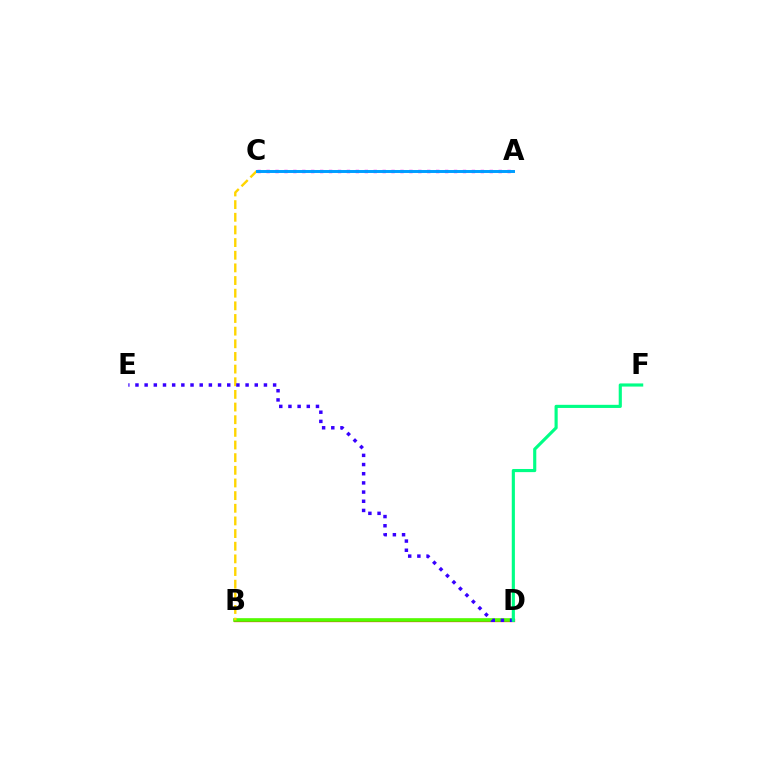{('A', 'C'): [{'color': '#ff00ed', 'line_style': 'dotted', 'thickness': 2.43}, {'color': '#009eff', 'line_style': 'solid', 'thickness': 2.13}], ('B', 'D'): [{'color': '#ff0000', 'line_style': 'solid', 'thickness': 2.34}, {'color': '#4fff00', 'line_style': 'solid', 'thickness': 2.58}], ('B', 'C'): [{'color': '#ffd500', 'line_style': 'dashed', 'thickness': 1.72}], ('D', 'E'): [{'color': '#3700ff', 'line_style': 'dotted', 'thickness': 2.49}], ('D', 'F'): [{'color': '#00ff86', 'line_style': 'solid', 'thickness': 2.26}]}